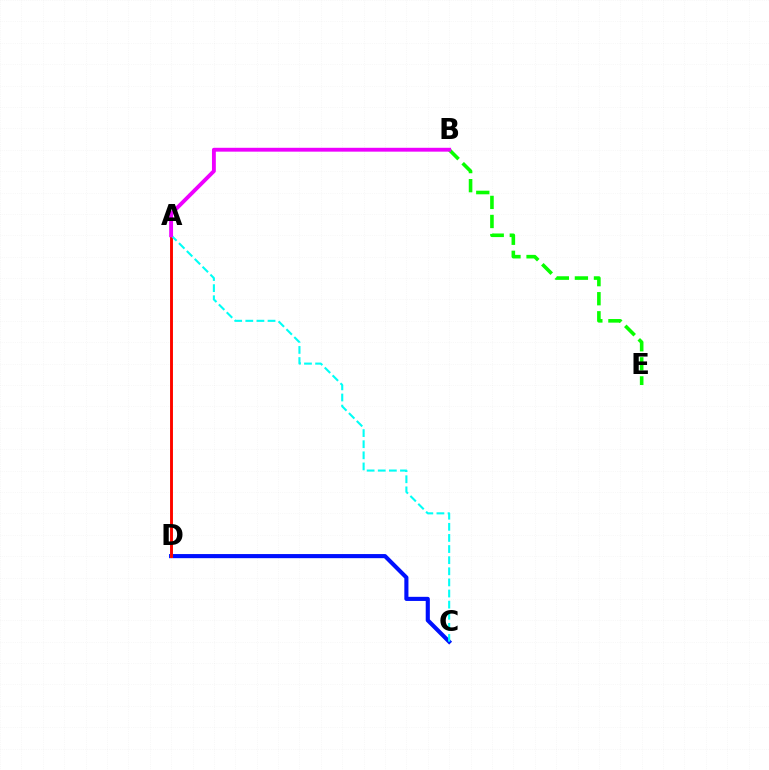{('B', 'E'): [{'color': '#08ff00', 'line_style': 'dashed', 'thickness': 2.59}], ('C', 'D'): [{'color': '#0010ff', 'line_style': 'solid', 'thickness': 2.96}], ('A', 'D'): [{'color': '#fcf500', 'line_style': 'solid', 'thickness': 1.93}, {'color': '#ff0000', 'line_style': 'solid', 'thickness': 2.06}], ('A', 'C'): [{'color': '#00fff6', 'line_style': 'dashed', 'thickness': 1.51}], ('A', 'B'): [{'color': '#ee00ff', 'line_style': 'solid', 'thickness': 2.78}]}